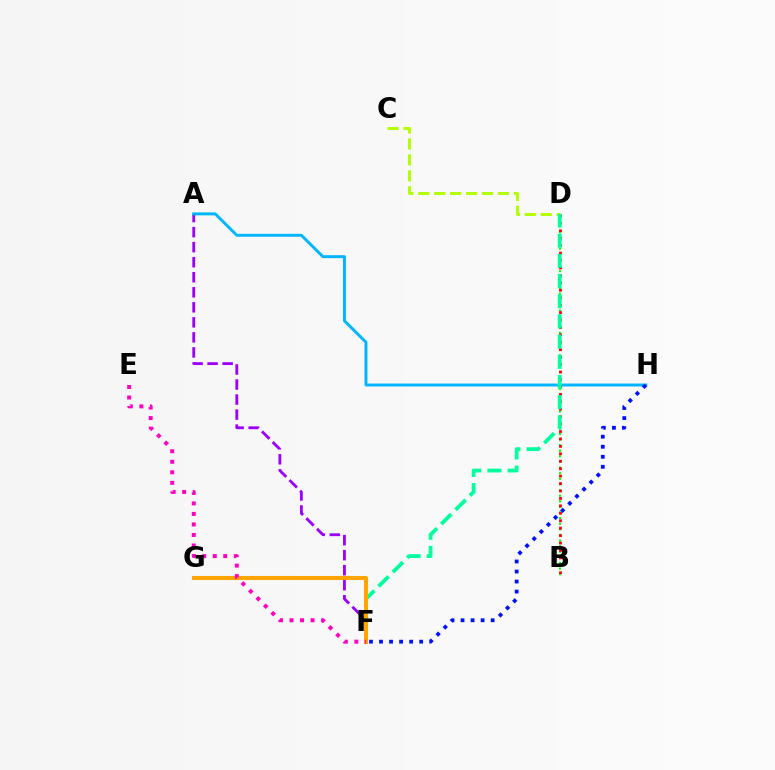{('C', 'D'): [{'color': '#b3ff00', 'line_style': 'dashed', 'thickness': 2.17}], ('A', 'F'): [{'color': '#9b00ff', 'line_style': 'dashed', 'thickness': 2.04}], ('A', 'H'): [{'color': '#00b5ff', 'line_style': 'solid', 'thickness': 2.12}], ('B', 'D'): [{'color': '#08ff00', 'line_style': 'dotted', 'thickness': 1.52}, {'color': '#ff0000', 'line_style': 'dotted', 'thickness': 2.02}], ('D', 'F'): [{'color': '#00ff9d', 'line_style': 'dashed', 'thickness': 2.74}], ('F', 'G'): [{'color': '#ffa500', 'line_style': 'solid', 'thickness': 2.93}], ('E', 'F'): [{'color': '#ff00bd', 'line_style': 'dotted', 'thickness': 2.86}], ('F', 'H'): [{'color': '#0010ff', 'line_style': 'dotted', 'thickness': 2.73}]}